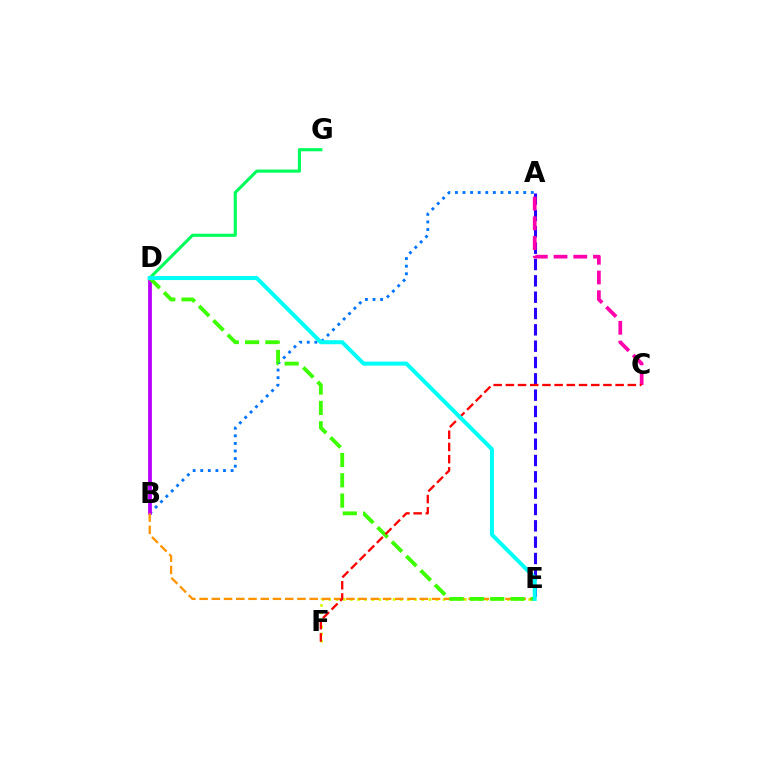{('A', 'B'): [{'color': '#0074ff', 'line_style': 'dotted', 'thickness': 2.06}], ('A', 'E'): [{'color': '#2500ff', 'line_style': 'dashed', 'thickness': 2.22}], ('B', 'D'): [{'color': '#b900ff', 'line_style': 'solid', 'thickness': 2.73}], ('E', 'F'): [{'color': '#d1ff00', 'line_style': 'dotted', 'thickness': 1.94}], ('A', 'C'): [{'color': '#ff00ac', 'line_style': 'dashed', 'thickness': 2.68}], ('B', 'E'): [{'color': '#ff9400', 'line_style': 'dashed', 'thickness': 1.66}], ('D', 'E'): [{'color': '#3dff00', 'line_style': 'dashed', 'thickness': 2.76}, {'color': '#00fff6', 'line_style': 'solid', 'thickness': 2.88}], ('D', 'G'): [{'color': '#00ff5c', 'line_style': 'solid', 'thickness': 2.25}], ('C', 'F'): [{'color': '#ff0000', 'line_style': 'dashed', 'thickness': 1.66}]}